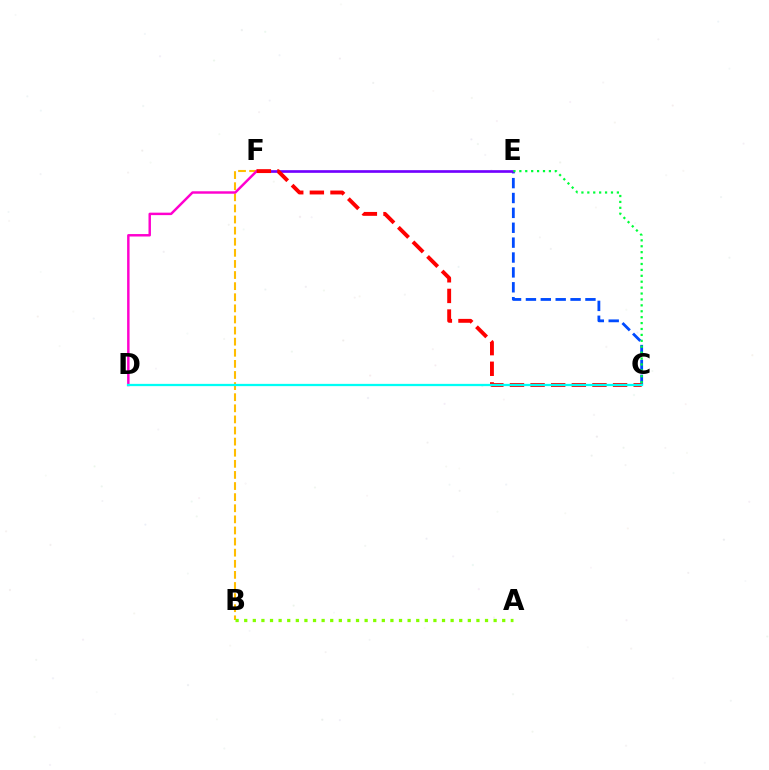{('C', 'E'): [{'color': '#004bff', 'line_style': 'dashed', 'thickness': 2.02}, {'color': '#00ff39', 'line_style': 'dotted', 'thickness': 1.61}], ('E', 'F'): [{'color': '#7200ff', 'line_style': 'solid', 'thickness': 1.92}], ('B', 'F'): [{'color': '#ffbd00', 'line_style': 'dashed', 'thickness': 1.51}], ('D', 'F'): [{'color': '#ff00cf', 'line_style': 'solid', 'thickness': 1.77}], ('C', 'F'): [{'color': '#ff0000', 'line_style': 'dashed', 'thickness': 2.8}], ('A', 'B'): [{'color': '#84ff00', 'line_style': 'dotted', 'thickness': 2.34}], ('C', 'D'): [{'color': '#00fff6', 'line_style': 'solid', 'thickness': 1.63}]}